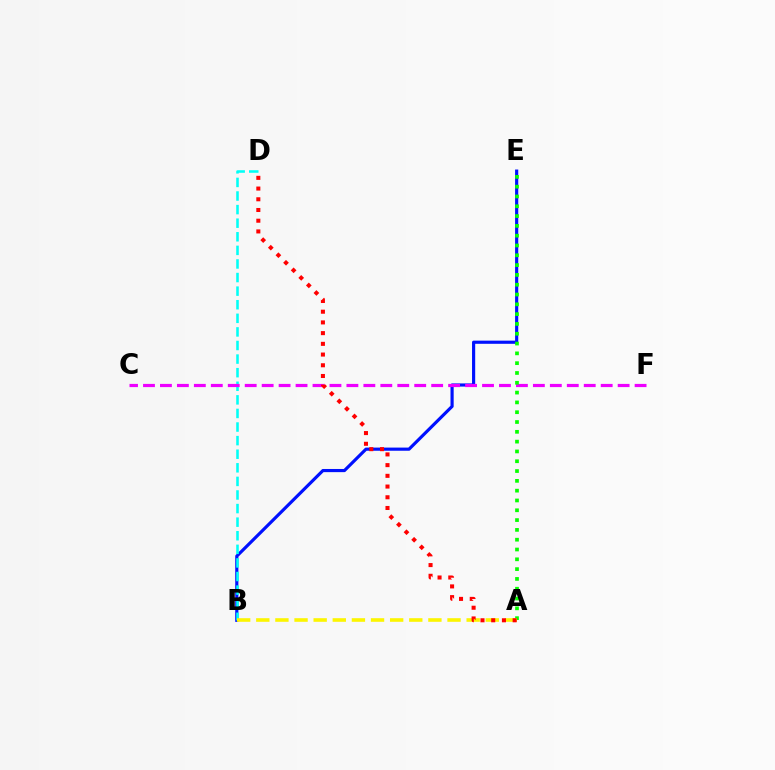{('B', 'E'): [{'color': '#0010ff', 'line_style': 'solid', 'thickness': 2.28}], ('B', 'D'): [{'color': '#00fff6', 'line_style': 'dashed', 'thickness': 1.85}], ('C', 'F'): [{'color': '#ee00ff', 'line_style': 'dashed', 'thickness': 2.3}], ('A', 'E'): [{'color': '#08ff00', 'line_style': 'dotted', 'thickness': 2.66}], ('A', 'B'): [{'color': '#fcf500', 'line_style': 'dashed', 'thickness': 2.6}], ('A', 'D'): [{'color': '#ff0000', 'line_style': 'dotted', 'thickness': 2.91}]}